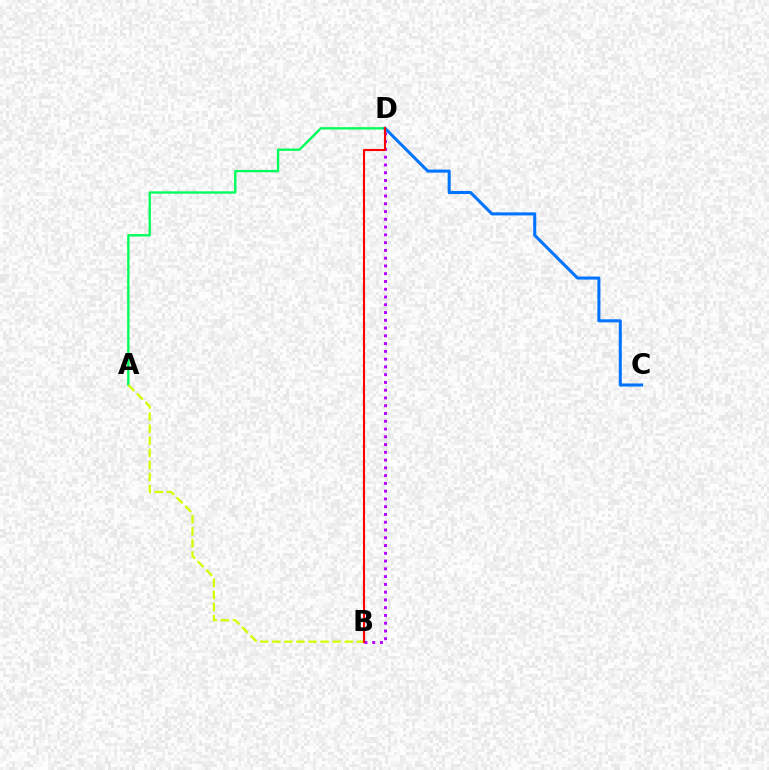{('A', 'D'): [{'color': '#00ff5c', 'line_style': 'solid', 'thickness': 1.7}], ('A', 'B'): [{'color': '#d1ff00', 'line_style': 'dashed', 'thickness': 1.64}], ('B', 'D'): [{'color': '#b900ff', 'line_style': 'dotted', 'thickness': 2.11}, {'color': '#ff0000', 'line_style': 'solid', 'thickness': 1.51}], ('C', 'D'): [{'color': '#0074ff', 'line_style': 'solid', 'thickness': 2.19}]}